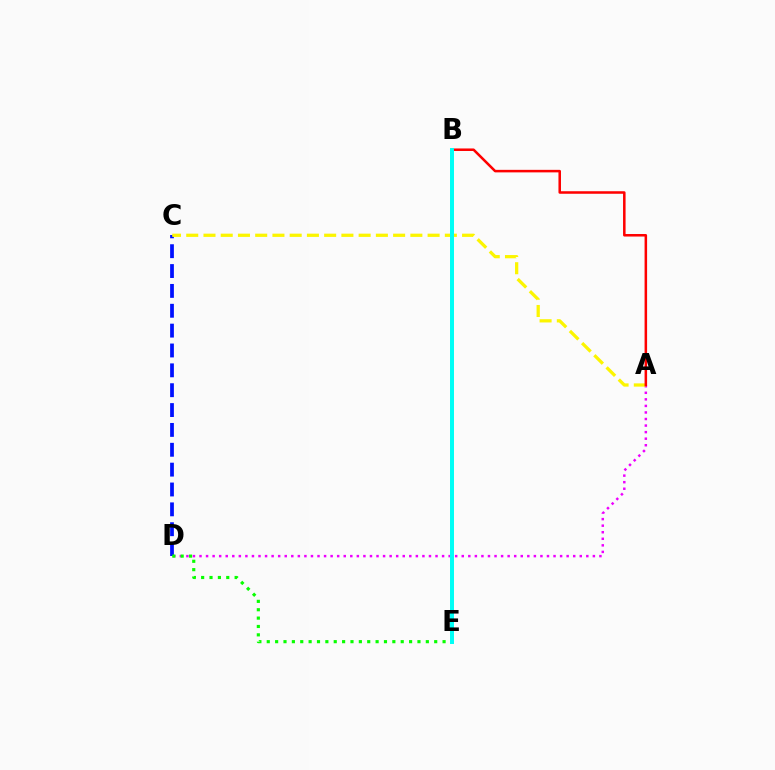{('A', 'D'): [{'color': '#ee00ff', 'line_style': 'dotted', 'thickness': 1.78}], ('C', 'D'): [{'color': '#0010ff', 'line_style': 'dashed', 'thickness': 2.7}], ('D', 'E'): [{'color': '#08ff00', 'line_style': 'dotted', 'thickness': 2.27}], ('A', 'C'): [{'color': '#fcf500', 'line_style': 'dashed', 'thickness': 2.34}], ('A', 'B'): [{'color': '#ff0000', 'line_style': 'solid', 'thickness': 1.82}], ('B', 'E'): [{'color': '#00fff6', 'line_style': 'solid', 'thickness': 2.86}]}